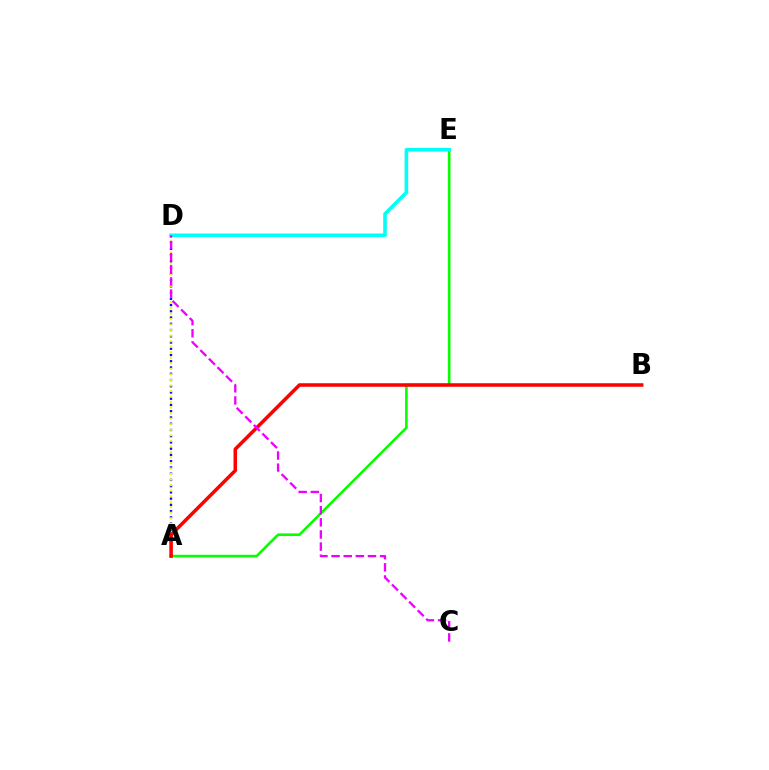{('A', 'E'): [{'color': '#08ff00', 'line_style': 'solid', 'thickness': 1.9}], ('A', 'D'): [{'color': '#0010ff', 'line_style': 'dotted', 'thickness': 1.7}, {'color': '#fcf500', 'line_style': 'dotted', 'thickness': 1.5}], ('D', 'E'): [{'color': '#00fff6', 'line_style': 'solid', 'thickness': 2.59}], ('A', 'B'): [{'color': '#ff0000', 'line_style': 'solid', 'thickness': 2.55}], ('C', 'D'): [{'color': '#ee00ff', 'line_style': 'dashed', 'thickness': 1.65}]}